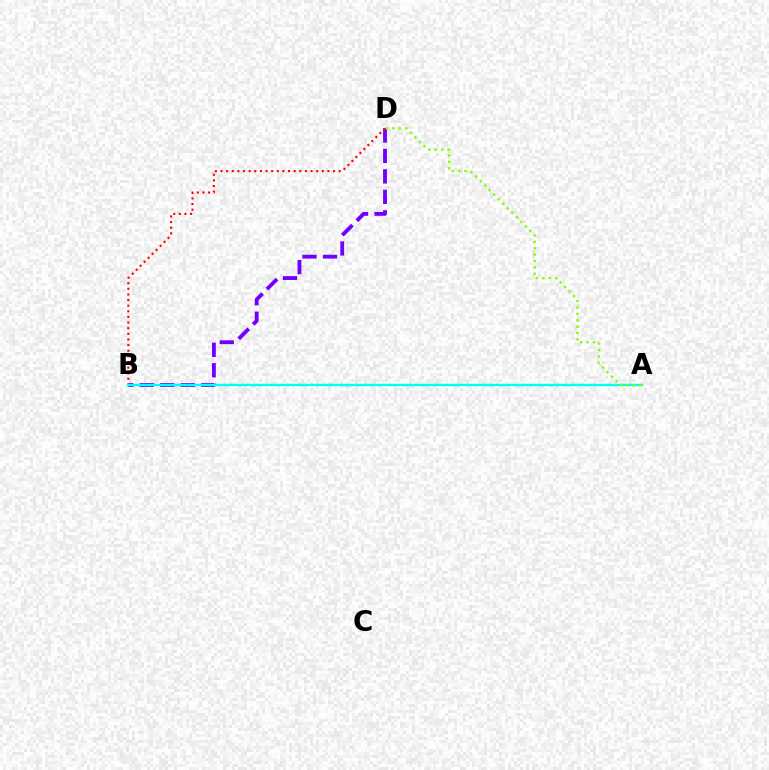{('B', 'D'): [{'color': '#7200ff', 'line_style': 'dashed', 'thickness': 2.78}, {'color': '#ff0000', 'line_style': 'dotted', 'thickness': 1.53}], ('A', 'B'): [{'color': '#00fff6', 'line_style': 'solid', 'thickness': 1.73}], ('A', 'D'): [{'color': '#84ff00', 'line_style': 'dotted', 'thickness': 1.74}]}